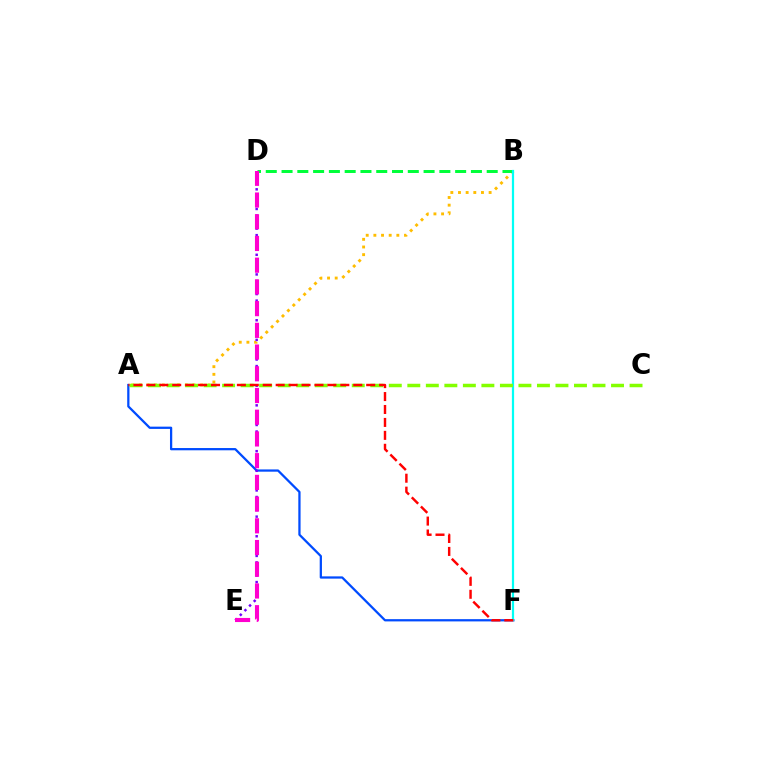{('A', 'B'): [{'color': '#ffbd00', 'line_style': 'dotted', 'thickness': 2.08}], ('A', 'F'): [{'color': '#004bff', 'line_style': 'solid', 'thickness': 1.63}, {'color': '#ff0000', 'line_style': 'dashed', 'thickness': 1.76}], ('B', 'D'): [{'color': '#00ff39', 'line_style': 'dashed', 'thickness': 2.14}], ('B', 'F'): [{'color': '#00fff6', 'line_style': 'solid', 'thickness': 1.6}], ('D', 'E'): [{'color': '#7200ff', 'line_style': 'dotted', 'thickness': 1.78}, {'color': '#ff00cf', 'line_style': 'dashed', 'thickness': 2.95}], ('A', 'C'): [{'color': '#84ff00', 'line_style': 'dashed', 'thickness': 2.52}]}